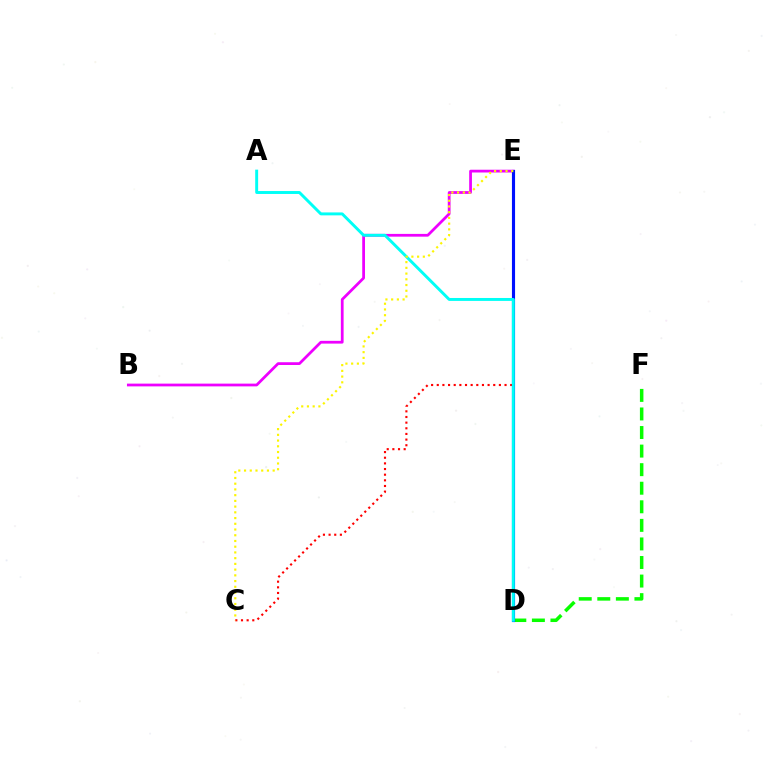{('D', 'F'): [{'color': '#08ff00', 'line_style': 'dashed', 'thickness': 2.52}], ('C', 'E'): [{'color': '#ff0000', 'line_style': 'dotted', 'thickness': 1.53}, {'color': '#fcf500', 'line_style': 'dotted', 'thickness': 1.56}], ('B', 'E'): [{'color': '#ee00ff', 'line_style': 'solid', 'thickness': 1.99}], ('D', 'E'): [{'color': '#0010ff', 'line_style': 'solid', 'thickness': 2.25}], ('A', 'D'): [{'color': '#00fff6', 'line_style': 'solid', 'thickness': 2.11}]}